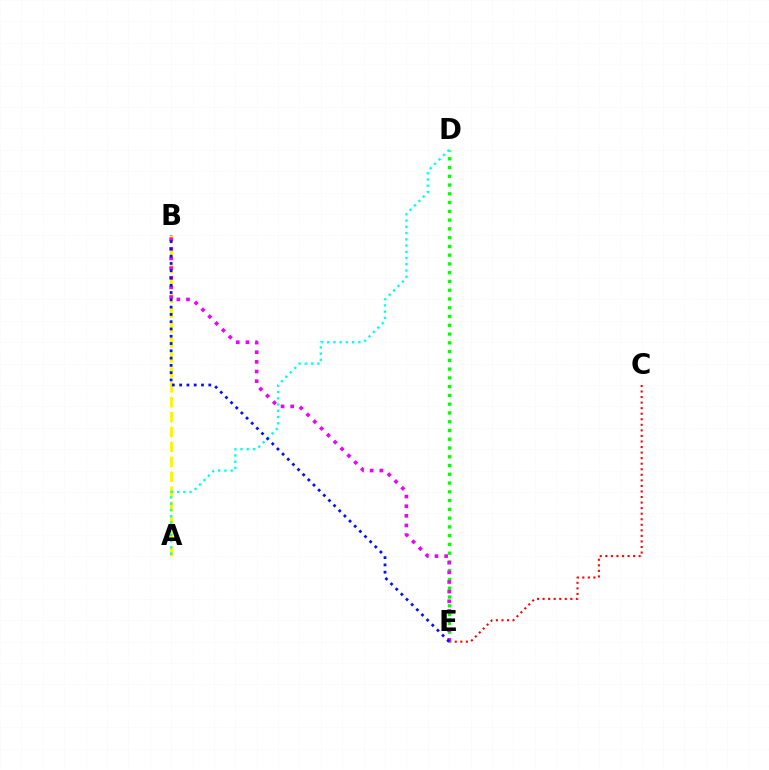{('A', 'B'): [{'color': '#fcf500', 'line_style': 'dashed', 'thickness': 2.02}], ('C', 'E'): [{'color': '#ff0000', 'line_style': 'dotted', 'thickness': 1.51}], ('D', 'E'): [{'color': '#08ff00', 'line_style': 'dotted', 'thickness': 2.38}], ('A', 'D'): [{'color': '#00fff6', 'line_style': 'dotted', 'thickness': 1.7}], ('B', 'E'): [{'color': '#ee00ff', 'line_style': 'dotted', 'thickness': 2.62}, {'color': '#0010ff', 'line_style': 'dotted', 'thickness': 1.98}]}